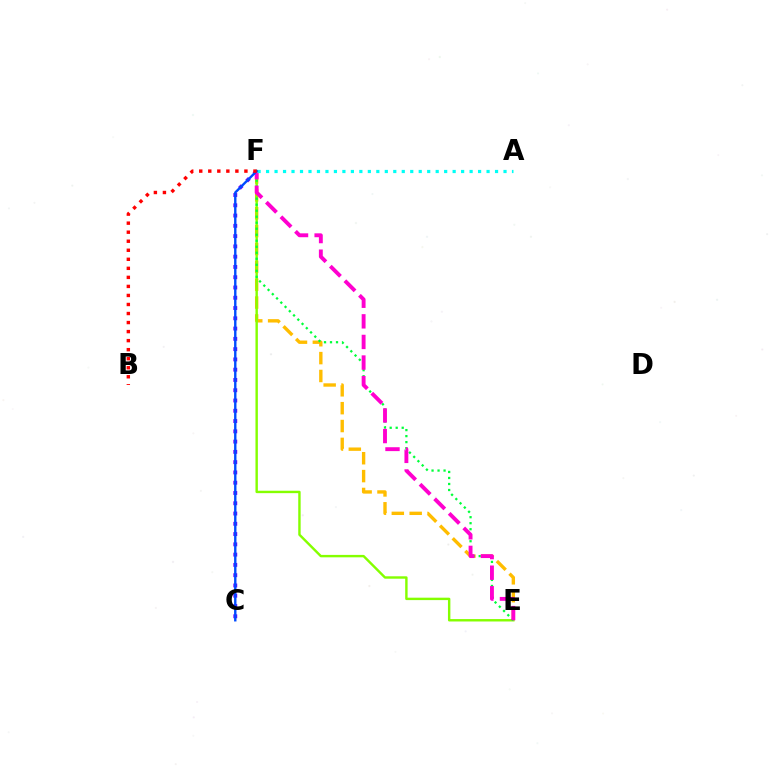{('E', 'F'): [{'color': '#ffbd00', 'line_style': 'dashed', 'thickness': 2.43}, {'color': '#84ff00', 'line_style': 'solid', 'thickness': 1.74}, {'color': '#00ff39', 'line_style': 'dotted', 'thickness': 1.63}, {'color': '#ff00cf', 'line_style': 'dashed', 'thickness': 2.8}], ('C', 'F'): [{'color': '#7200ff', 'line_style': 'dotted', 'thickness': 2.79}, {'color': '#004bff', 'line_style': 'solid', 'thickness': 1.72}], ('A', 'F'): [{'color': '#00fff6', 'line_style': 'dotted', 'thickness': 2.3}], ('B', 'F'): [{'color': '#ff0000', 'line_style': 'dotted', 'thickness': 2.46}]}